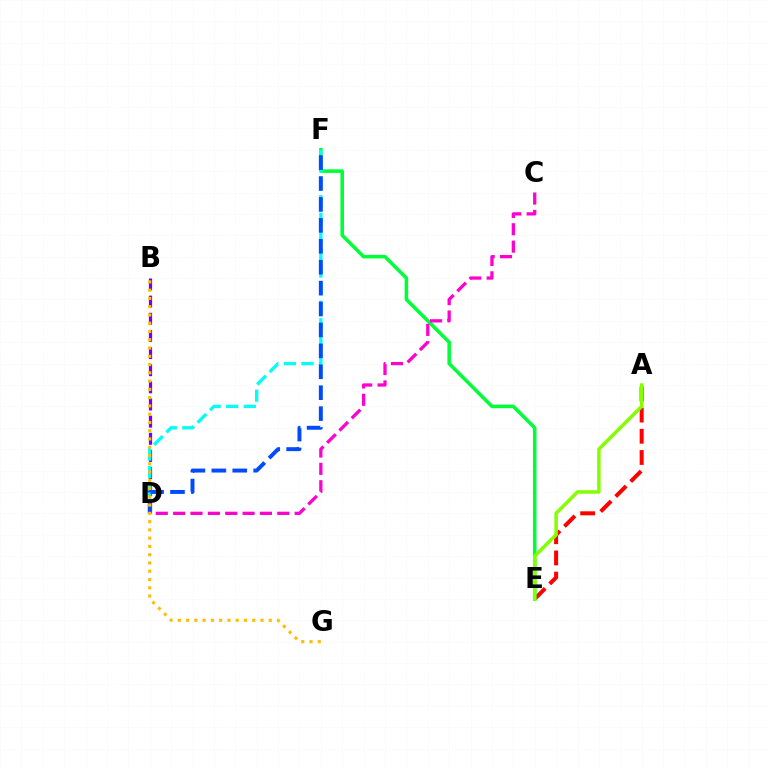{('A', 'E'): [{'color': '#ff0000', 'line_style': 'dashed', 'thickness': 2.88}, {'color': '#84ff00', 'line_style': 'solid', 'thickness': 2.52}], ('B', 'D'): [{'color': '#7200ff', 'line_style': 'dashed', 'thickness': 2.33}], ('E', 'F'): [{'color': '#00ff39', 'line_style': 'solid', 'thickness': 2.55}], ('D', 'F'): [{'color': '#00fff6', 'line_style': 'dashed', 'thickness': 2.39}, {'color': '#004bff', 'line_style': 'dashed', 'thickness': 2.84}], ('C', 'D'): [{'color': '#ff00cf', 'line_style': 'dashed', 'thickness': 2.36}], ('B', 'G'): [{'color': '#ffbd00', 'line_style': 'dotted', 'thickness': 2.25}]}